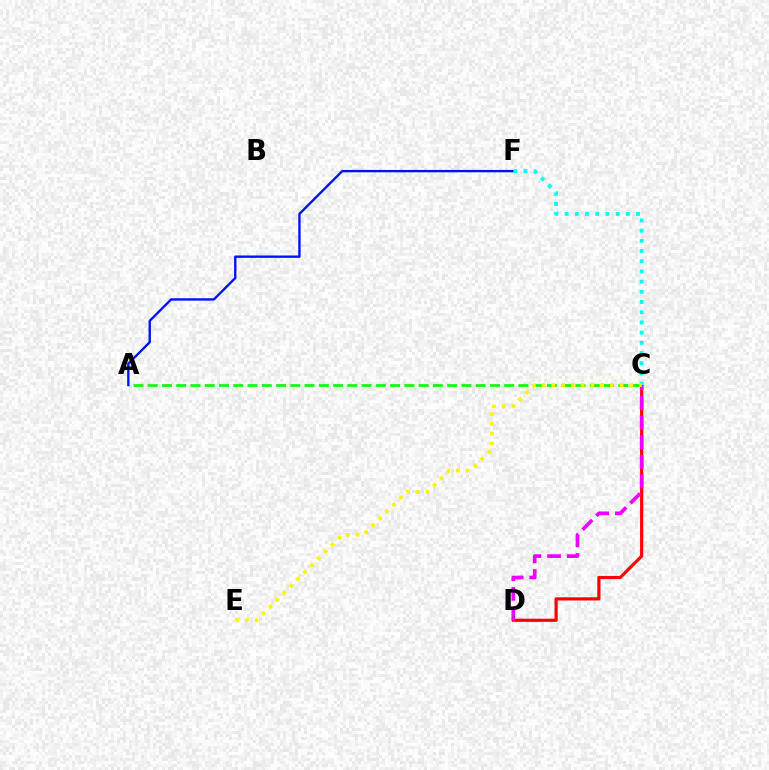{('A', 'C'): [{'color': '#08ff00', 'line_style': 'dashed', 'thickness': 1.94}], ('C', 'D'): [{'color': '#ff0000', 'line_style': 'solid', 'thickness': 2.29}, {'color': '#ee00ff', 'line_style': 'dashed', 'thickness': 2.66}], ('A', 'F'): [{'color': '#0010ff', 'line_style': 'solid', 'thickness': 1.7}], ('C', 'F'): [{'color': '#00fff6', 'line_style': 'dotted', 'thickness': 2.77}], ('C', 'E'): [{'color': '#fcf500', 'line_style': 'dotted', 'thickness': 2.65}]}